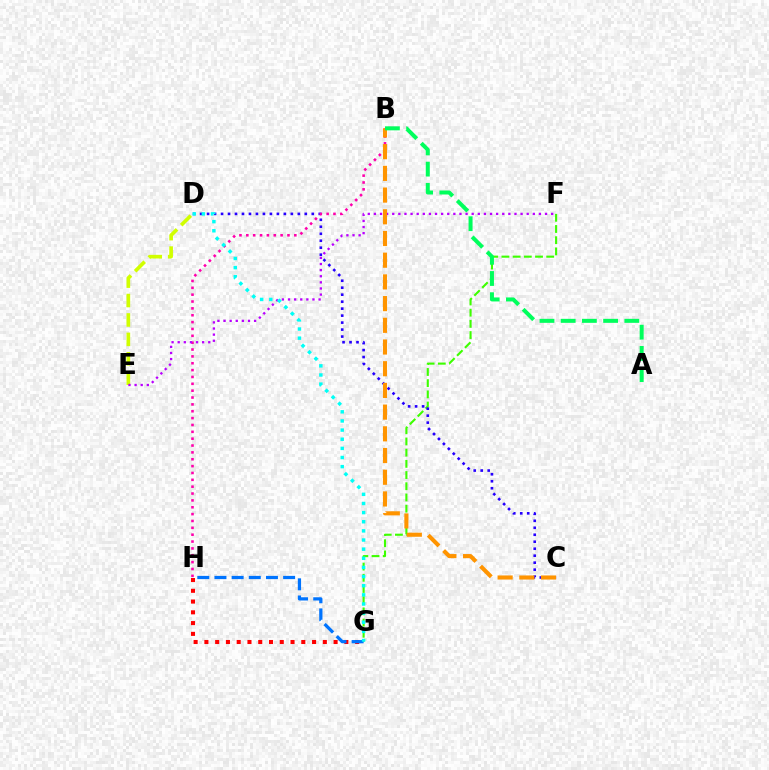{('F', 'G'): [{'color': '#3dff00', 'line_style': 'dashed', 'thickness': 1.52}], ('C', 'D'): [{'color': '#2500ff', 'line_style': 'dotted', 'thickness': 1.9}], ('B', 'H'): [{'color': '#ff00ac', 'line_style': 'dotted', 'thickness': 1.86}], ('G', 'H'): [{'color': '#ff0000', 'line_style': 'dotted', 'thickness': 2.93}, {'color': '#0074ff', 'line_style': 'dashed', 'thickness': 2.33}], ('D', 'E'): [{'color': '#d1ff00', 'line_style': 'dashed', 'thickness': 2.64}], ('E', 'F'): [{'color': '#b900ff', 'line_style': 'dotted', 'thickness': 1.66}], ('B', 'C'): [{'color': '#ff9400', 'line_style': 'dashed', 'thickness': 2.95}], ('A', 'B'): [{'color': '#00ff5c', 'line_style': 'dashed', 'thickness': 2.88}], ('D', 'G'): [{'color': '#00fff6', 'line_style': 'dotted', 'thickness': 2.48}]}